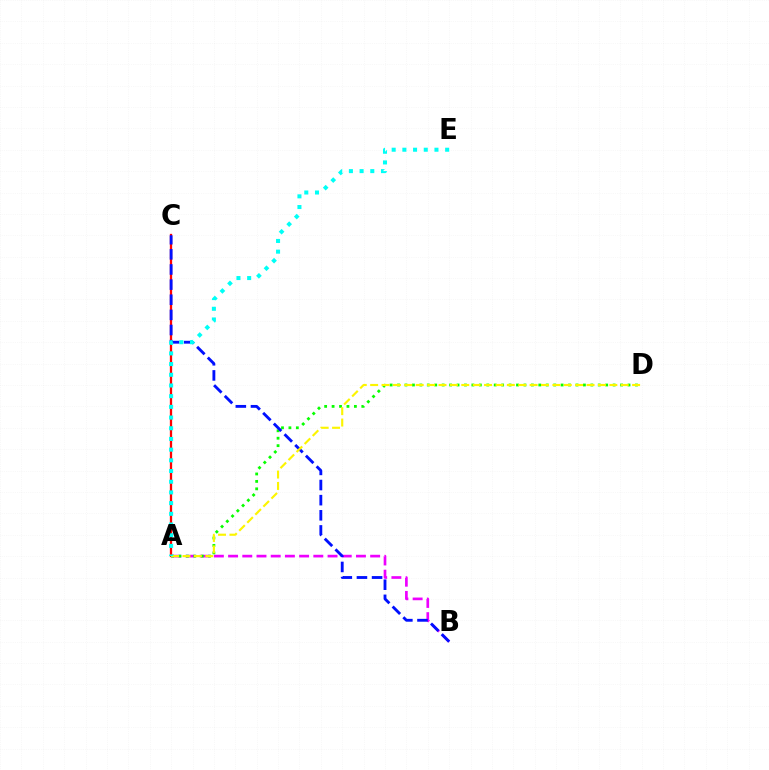{('A', 'C'): [{'color': '#ff0000', 'line_style': 'solid', 'thickness': 1.65}], ('A', 'B'): [{'color': '#ee00ff', 'line_style': 'dashed', 'thickness': 1.93}], ('A', 'D'): [{'color': '#08ff00', 'line_style': 'dotted', 'thickness': 2.02}, {'color': '#fcf500', 'line_style': 'dashed', 'thickness': 1.55}], ('B', 'C'): [{'color': '#0010ff', 'line_style': 'dashed', 'thickness': 2.06}], ('A', 'E'): [{'color': '#00fff6', 'line_style': 'dotted', 'thickness': 2.91}]}